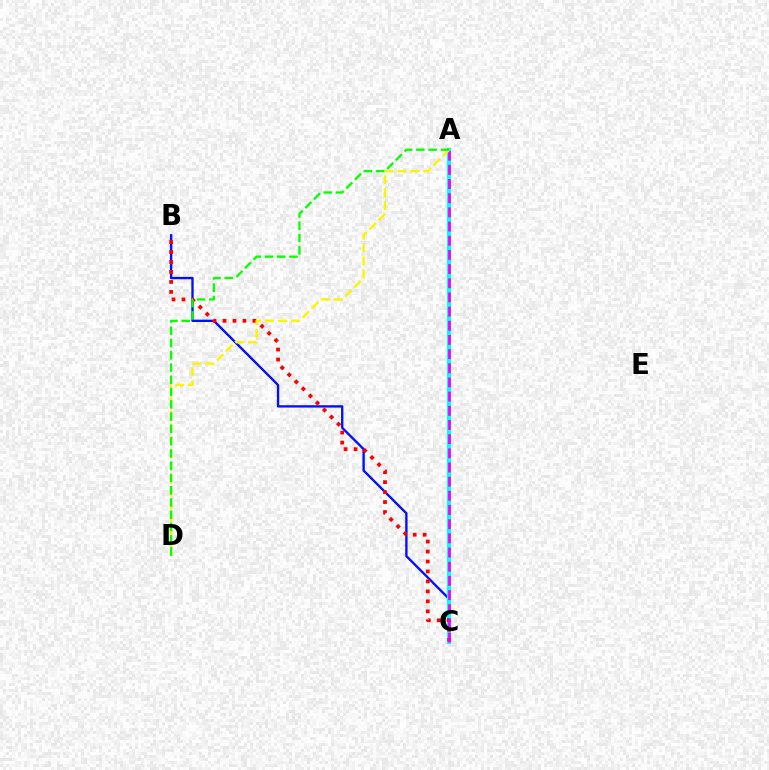{('B', 'C'): [{'color': '#0010ff', 'line_style': 'solid', 'thickness': 1.69}, {'color': '#ff0000', 'line_style': 'dotted', 'thickness': 2.71}], ('A', 'C'): [{'color': '#00fff6', 'line_style': 'solid', 'thickness': 2.94}, {'color': '#ee00ff', 'line_style': 'dashed', 'thickness': 1.93}], ('A', 'D'): [{'color': '#fcf500', 'line_style': 'dashed', 'thickness': 1.75}, {'color': '#08ff00', 'line_style': 'dashed', 'thickness': 1.67}]}